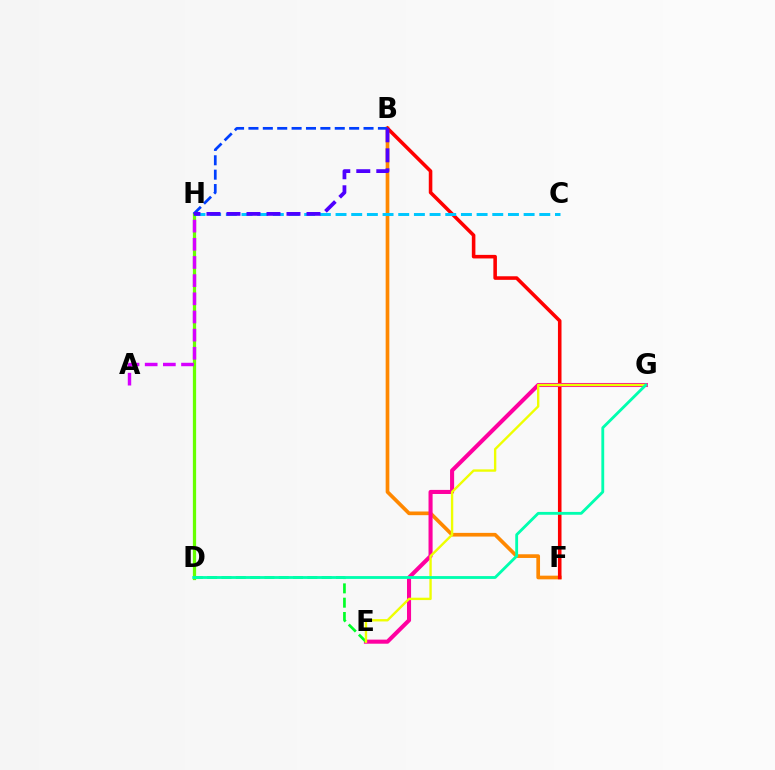{('B', 'F'): [{'color': '#ff8800', 'line_style': 'solid', 'thickness': 2.65}, {'color': '#ff0000', 'line_style': 'solid', 'thickness': 2.57}], ('D', 'H'): [{'color': '#66ff00', 'line_style': 'solid', 'thickness': 2.34}], ('E', 'G'): [{'color': '#ff00a0', 'line_style': 'solid', 'thickness': 2.93}, {'color': '#eeff00', 'line_style': 'solid', 'thickness': 1.71}], ('D', 'E'): [{'color': '#00ff27', 'line_style': 'dashed', 'thickness': 1.94}], ('C', 'H'): [{'color': '#00c7ff', 'line_style': 'dashed', 'thickness': 2.13}], ('B', 'H'): [{'color': '#003fff', 'line_style': 'dashed', 'thickness': 1.95}, {'color': '#4f00ff', 'line_style': 'dashed', 'thickness': 2.72}], ('D', 'G'): [{'color': '#00ffaf', 'line_style': 'solid', 'thickness': 2.04}], ('A', 'H'): [{'color': '#d600ff', 'line_style': 'dashed', 'thickness': 2.47}]}